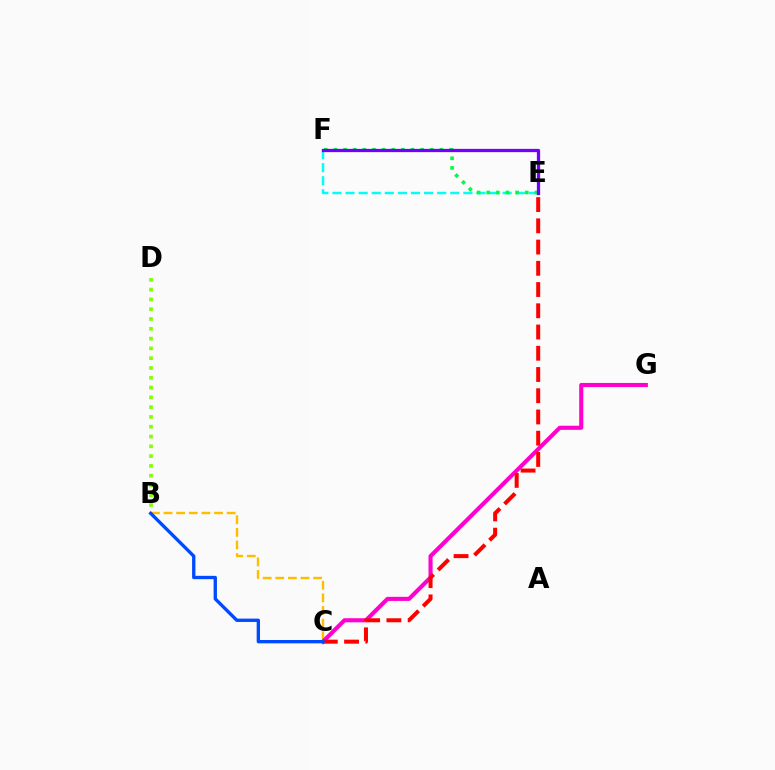{('B', 'C'): [{'color': '#ffbd00', 'line_style': 'dashed', 'thickness': 1.71}, {'color': '#004bff', 'line_style': 'solid', 'thickness': 2.4}], ('C', 'G'): [{'color': '#ff00cf', 'line_style': 'solid', 'thickness': 2.95}], ('E', 'F'): [{'color': '#00fff6', 'line_style': 'dashed', 'thickness': 1.78}, {'color': '#00ff39', 'line_style': 'dotted', 'thickness': 2.62}, {'color': '#7200ff', 'line_style': 'solid', 'thickness': 2.35}], ('C', 'E'): [{'color': '#ff0000', 'line_style': 'dashed', 'thickness': 2.89}], ('B', 'D'): [{'color': '#84ff00', 'line_style': 'dotted', 'thickness': 2.66}]}